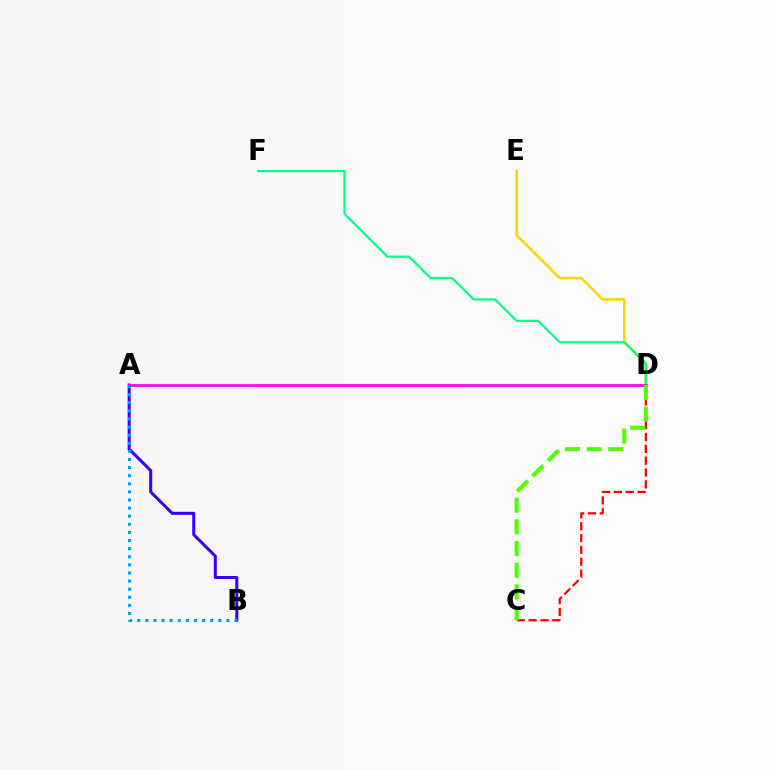{('A', 'B'): [{'color': '#3700ff', 'line_style': 'solid', 'thickness': 2.19}, {'color': '#009eff', 'line_style': 'dotted', 'thickness': 2.2}], ('C', 'D'): [{'color': '#ff0000', 'line_style': 'dashed', 'thickness': 1.61}, {'color': '#4fff00', 'line_style': 'dashed', 'thickness': 2.94}], ('D', 'E'): [{'color': '#ffd500', 'line_style': 'solid', 'thickness': 1.83}], ('D', 'F'): [{'color': '#00ff86', 'line_style': 'solid', 'thickness': 1.59}], ('A', 'D'): [{'color': '#ff00ed', 'line_style': 'solid', 'thickness': 1.97}]}